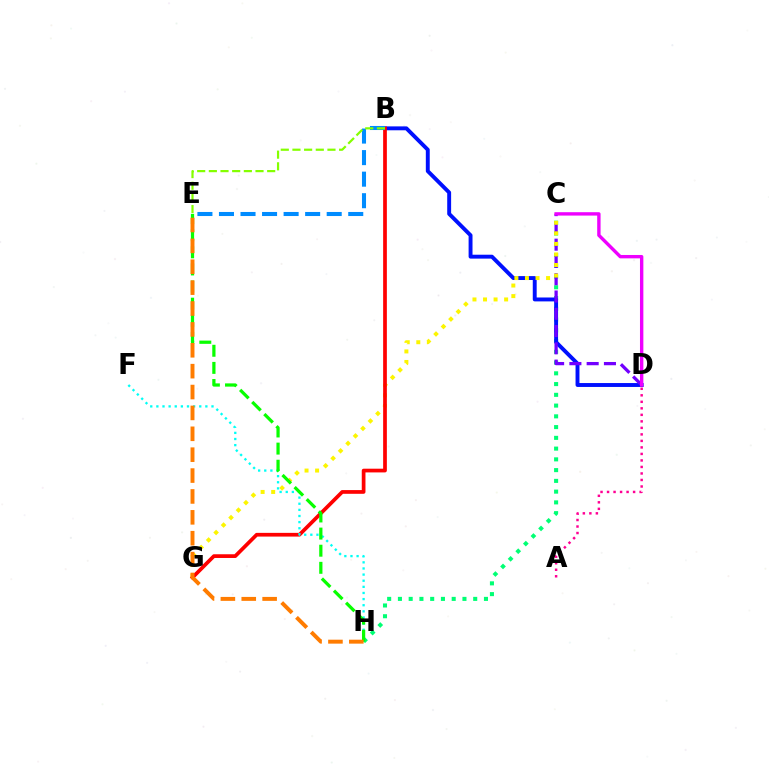{('C', 'H'): [{'color': '#00ff74', 'line_style': 'dotted', 'thickness': 2.92}], ('B', 'D'): [{'color': '#0010ff', 'line_style': 'solid', 'thickness': 2.81}], ('C', 'D'): [{'color': '#7200ff', 'line_style': 'dashed', 'thickness': 2.35}, {'color': '#ee00ff', 'line_style': 'solid', 'thickness': 2.43}], ('C', 'G'): [{'color': '#fcf500', 'line_style': 'dotted', 'thickness': 2.87}], ('B', 'G'): [{'color': '#ff0000', 'line_style': 'solid', 'thickness': 2.68}], ('B', 'E'): [{'color': '#008cff', 'line_style': 'dashed', 'thickness': 2.93}, {'color': '#84ff00', 'line_style': 'dashed', 'thickness': 1.58}], ('F', 'H'): [{'color': '#00fff6', 'line_style': 'dotted', 'thickness': 1.66}], ('A', 'D'): [{'color': '#ff0094', 'line_style': 'dotted', 'thickness': 1.77}], ('E', 'H'): [{'color': '#08ff00', 'line_style': 'dashed', 'thickness': 2.33}, {'color': '#ff7c00', 'line_style': 'dashed', 'thickness': 2.84}]}